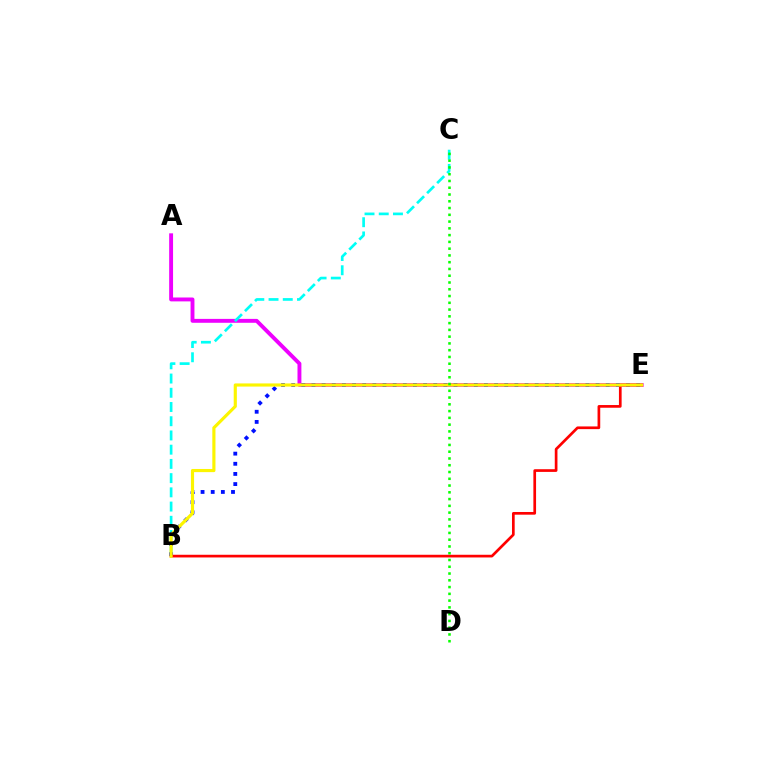{('A', 'E'): [{'color': '#ee00ff', 'line_style': 'solid', 'thickness': 2.8}], ('B', 'C'): [{'color': '#00fff6', 'line_style': 'dashed', 'thickness': 1.93}], ('B', 'E'): [{'color': '#0010ff', 'line_style': 'dotted', 'thickness': 2.76}, {'color': '#ff0000', 'line_style': 'solid', 'thickness': 1.94}, {'color': '#fcf500', 'line_style': 'solid', 'thickness': 2.27}], ('C', 'D'): [{'color': '#08ff00', 'line_style': 'dotted', 'thickness': 1.84}]}